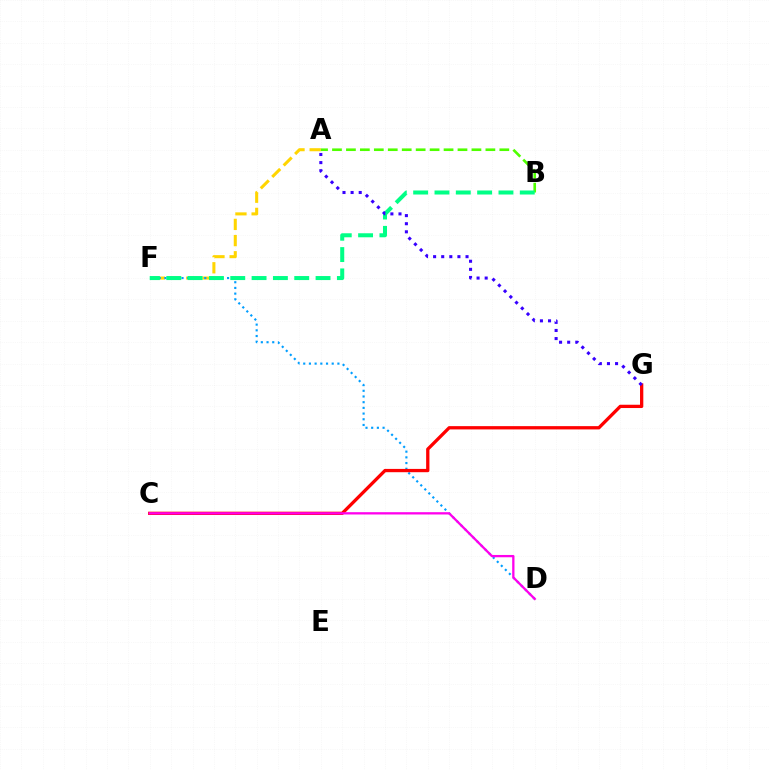{('A', 'F'): [{'color': '#ffd500', 'line_style': 'dashed', 'thickness': 2.2}], ('A', 'B'): [{'color': '#4fff00', 'line_style': 'dashed', 'thickness': 1.89}], ('D', 'F'): [{'color': '#009eff', 'line_style': 'dotted', 'thickness': 1.55}], ('B', 'F'): [{'color': '#00ff86', 'line_style': 'dashed', 'thickness': 2.9}], ('C', 'G'): [{'color': '#ff0000', 'line_style': 'solid', 'thickness': 2.37}], ('C', 'D'): [{'color': '#ff00ed', 'line_style': 'solid', 'thickness': 1.66}], ('A', 'G'): [{'color': '#3700ff', 'line_style': 'dotted', 'thickness': 2.2}]}